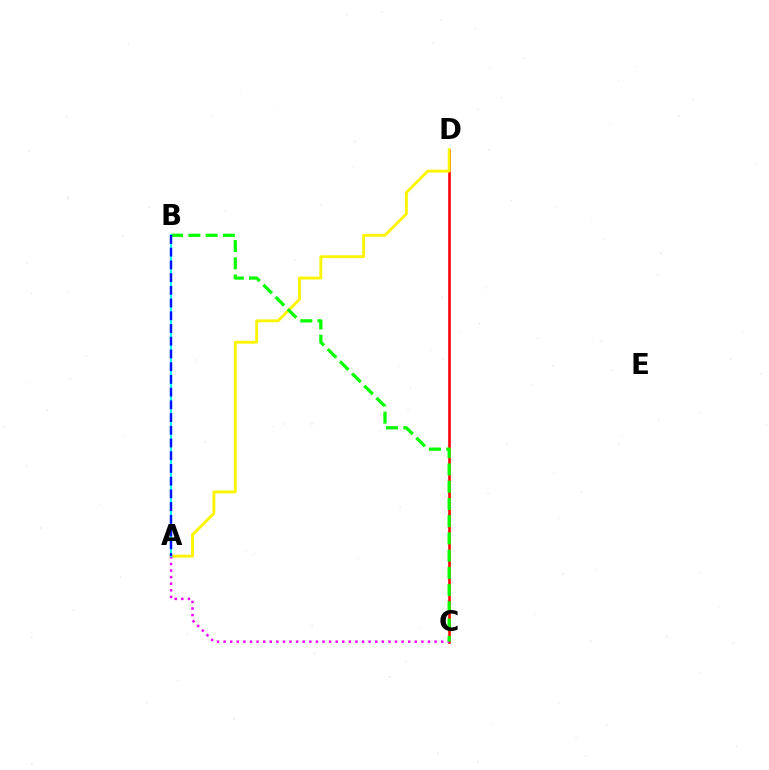{('C', 'D'): [{'color': '#ff0000', 'line_style': 'solid', 'thickness': 1.87}], ('A', 'D'): [{'color': '#fcf500', 'line_style': 'solid', 'thickness': 2.06}], ('A', 'C'): [{'color': '#ee00ff', 'line_style': 'dotted', 'thickness': 1.79}], ('B', 'C'): [{'color': '#08ff00', 'line_style': 'dashed', 'thickness': 2.34}], ('A', 'B'): [{'color': '#00fff6', 'line_style': 'solid', 'thickness': 1.58}, {'color': '#0010ff', 'line_style': 'dashed', 'thickness': 1.73}]}